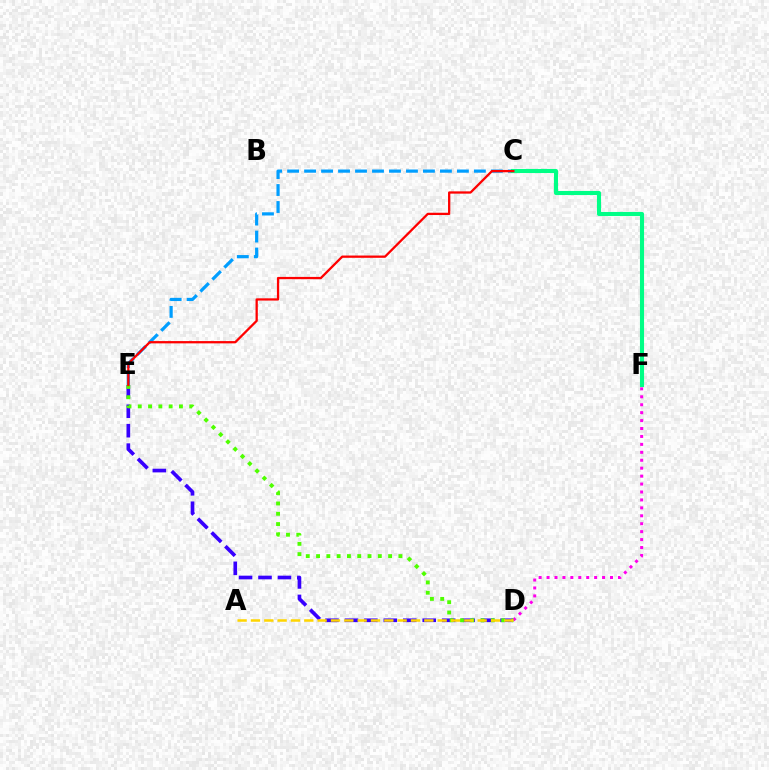{('C', 'E'): [{'color': '#009eff', 'line_style': 'dashed', 'thickness': 2.31}, {'color': '#ff0000', 'line_style': 'solid', 'thickness': 1.64}], ('D', 'E'): [{'color': '#3700ff', 'line_style': 'dashed', 'thickness': 2.64}, {'color': '#4fff00', 'line_style': 'dotted', 'thickness': 2.8}], ('C', 'F'): [{'color': '#00ff86', 'line_style': 'solid', 'thickness': 2.95}], ('D', 'F'): [{'color': '#ff00ed', 'line_style': 'dotted', 'thickness': 2.16}], ('A', 'D'): [{'color': '#ffd500', 'line_style': 'dashed', 'thickness': 1.81}]}